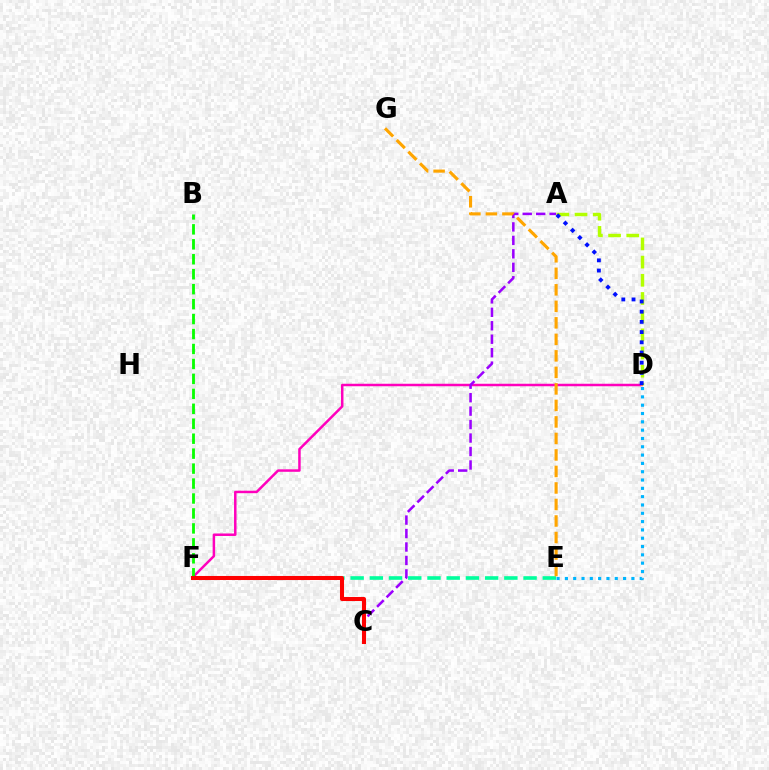{('D', 'F'): [{'color': '#ff00bd', 'line_style': 'solid', 'thickness': 1.79}], ('A', 'D'): [{'color': '#b3ff00', 'line_style': 'dashed', 'thickness': 2.47}, {'color': '#0010ff', 'line_style': 'dotted', 'thickness': 2.77}], ('E', 'F'): [{'color': '#00ff9d', 'line_style': 'dashed', 'thickness': 2.61}], ('A', 'C'): [{'color': '#9b00ff', 'line_style': 'dashed', 'thickness': 1.83}], ('B', 'F'): [{'color': '#08ff00', 'line_style': 'dashed', 'thickness': 2.03}], ('D', 'E'): [{'color': '#00b5ff', 'line_style': 'dotted', 'thickness': 2.26}], ('E', 'G'): [{'color': '#ffa500', 'line_style': 'dashed', 'thickness': 2.24}], ('C', 'F'): [{'color': '#ff0000', 'line_style': 'solid', 'thickness': 2.91}]}